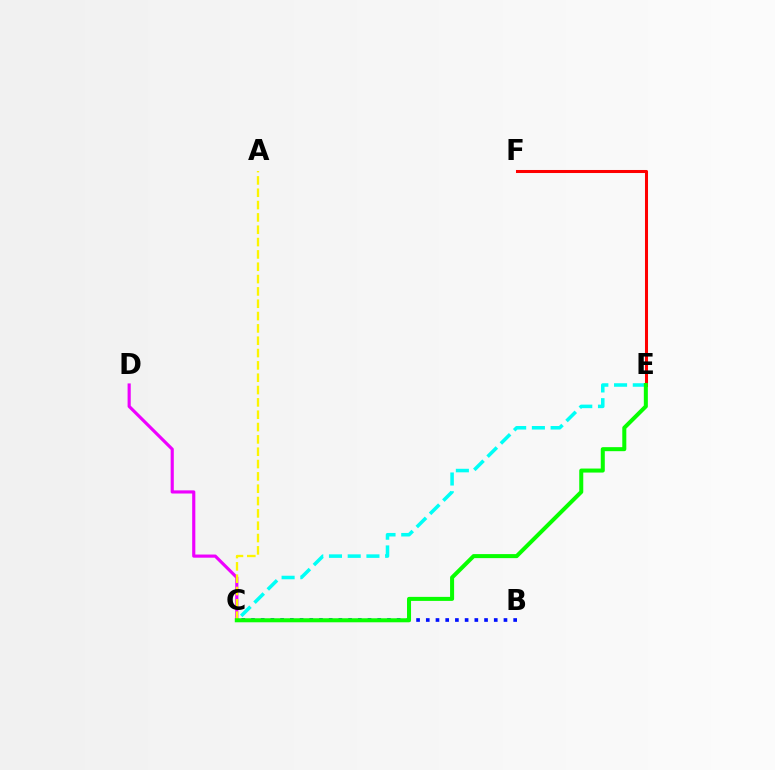{('C', 'E'): [{'color': '#00fff6', 'line_style': 'dashed', 'thickness': 2.54}, {'color': '#08ff00', 'line_style': 'solid', 'thickness': 2.9}], ('C', 'D'): [{'color': '#ee00ff', 'line_style': 'solid', 'thickness': 2.27}], ('A', 'C'): [{'color': '#fcf500', 'line_style': 'dashed', 'thickness': 1.68}], ('B', 'C'): [{'color': '#0010ff', 'line_style': 'dotted', 'thickness': 2.64}], ('E', 'F'): [{'color': '#ff0000', 'line_style': 'solid', 'thickness': 2.19}]}